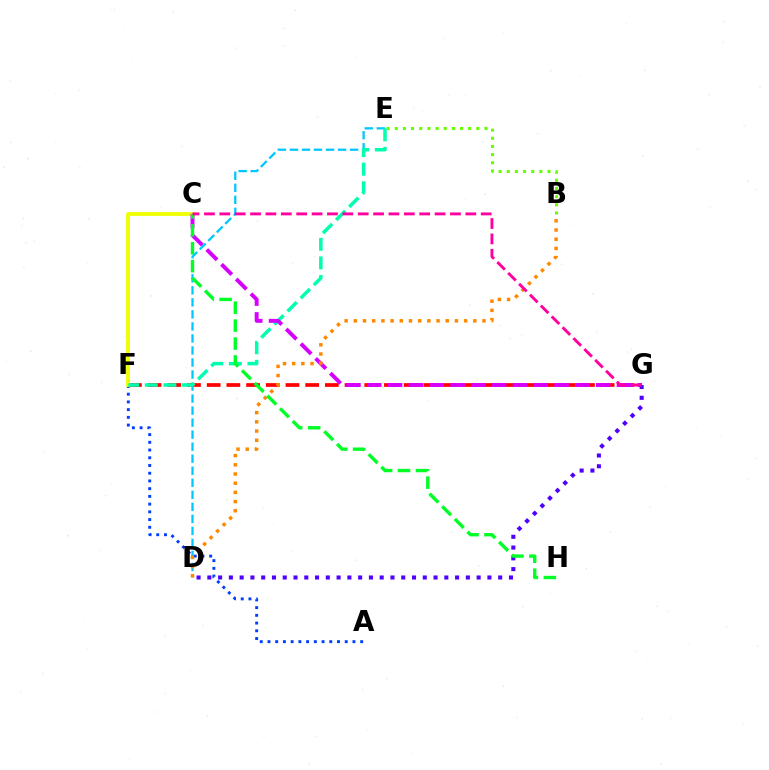{('F', 'G'): [{'color': '#ff0000', 'line_style': 'dashed', 'thickness': 2.68}], ('D', 'E'): [{'color': '#00c7ff', 'line_style': 'dashed', 'thickness': 1.63}], ('A', 'F'): [{'color': '#003fff', 'line_style': 'dotted', 'thickness': 2.1}], ('C', 'F'): [{'color': '#eeff00', 'line_style': 'solid', 'thickness': 2.73}], ('B', 'E'): [{'color': '#66ff00', 'line_style': 'dotted', 'thickness': 2.22}], ('E', 'F'): [{'color': '#00ffaf', 'line_style': 'dashed', 'thickness': 2.52}], ('C', 'G'): [{'color': '#d600ff', 'line_style': 'dashed', 'thickness': 2.83}, {'color': '#ff00a0', 'line_style': 'dashed', 'thickness': 2.09}], ('D', 'G'): [{'color': '#4f00ff', 'line_style': 'dotted', 'thickness': 2.93}], ('B', 'D'): [{'color': '#ff8800', 'line_style': 'dotted', 'thickness': 2.5}], ('C', 'H'): [{'color': '#00ff27', 'line_style': 'dashed', 'thickness': 2.44}]}